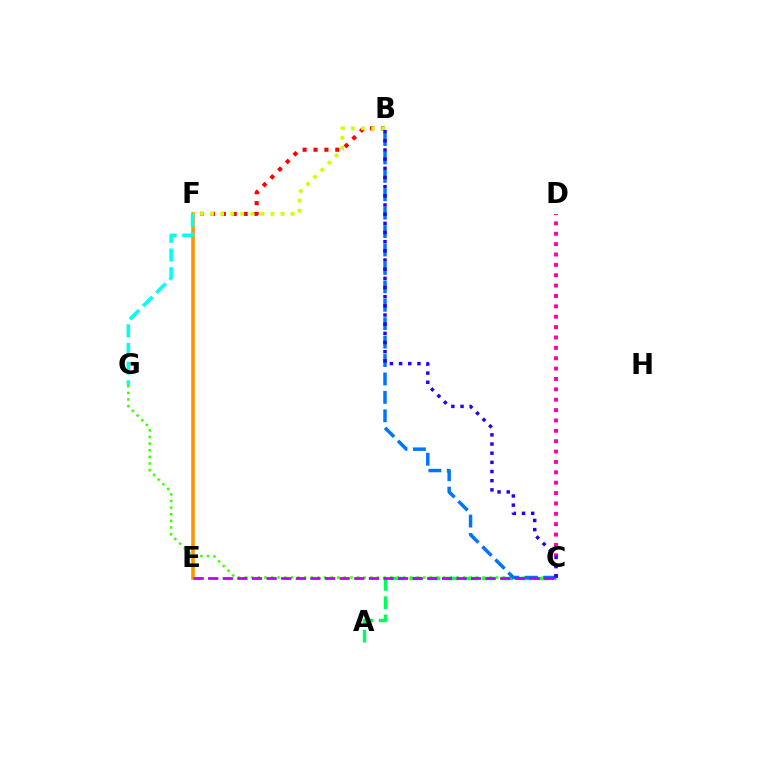{('E', 'F'): [{'color': '#ff9400', 'line_style': 'solid', 'thickness': 2.58}], ('B', 'F'): [{'color': '#ff0000', 'line_style': 'dotted', 'thickness': 2.96}, {'color': '#d1ff00', 'line_style': 'dotted', 'thickness': 2.74}], ('A', 'C'): [{'color': '#00ff5c', 'line_style': 'dashed', 'thickness': 2.47}], ('C', 'G'): [{'color': '#3dff00', 'line_style': 'dotted', 'thickness': 1.8}], ('C', 'D'): [{'color': '#ff00ac', 'line_style': 'dotted', 'thickness': 2.82}], ('F', 'G'): [{'color': '#00fff6', 'line_style': 'dashed', 'thickness': 2.54}], ('B', 'C'): [{'color': '#0074ff', 'line_style': 'dashed', 'thickness': 2.5}, {'color': '#2500ff', 'line_style': 'dotted', 'thickness': 2.49}], ('C', 'E'): [{'color': '#b900ff', 'line_style': 'dashed', 'thickness': 1.98}]}